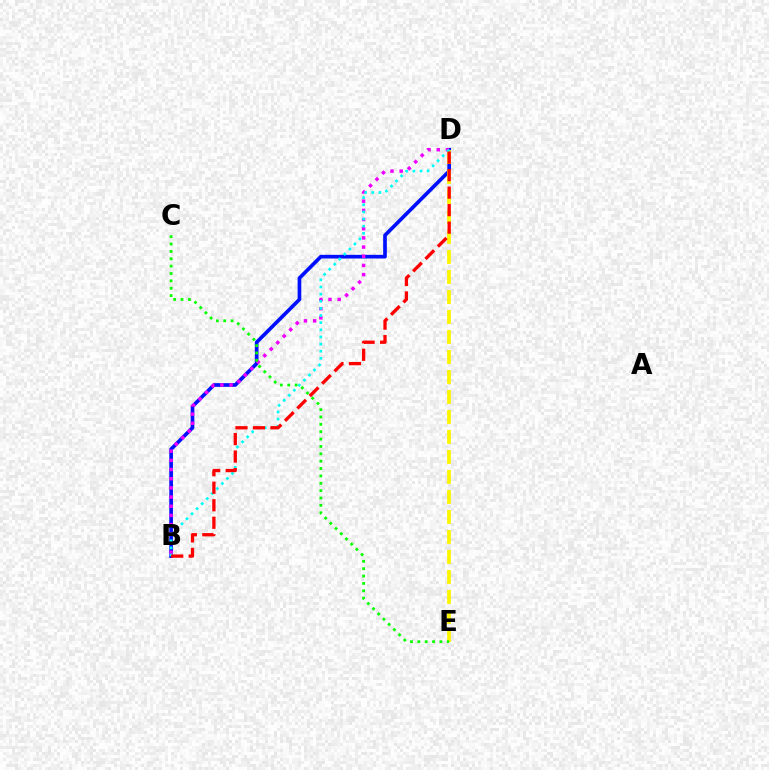{('B', 'D'): [{'color': '#0010ff', 'line_style': 'solid', 'thickness': 2.64}, {'color': '#ee00ff', 'line_style': 'dotted', 'thickness': 2.5}, {'color': '#00fff6', 'line_style': 'dotted', 'thickness': 1.94}, {'color': '#ff0000', 'line_style': 'dashed', 'thickness': 2.38}], ('D', 'E'): [{'color': '#fcf500', 'line_style': 'dashed', 'thickness': 2.72}], ('C', 'E'): [{'color': '#08ff00', 'line_style': 'dotted', 'thickness': 2.0}]}